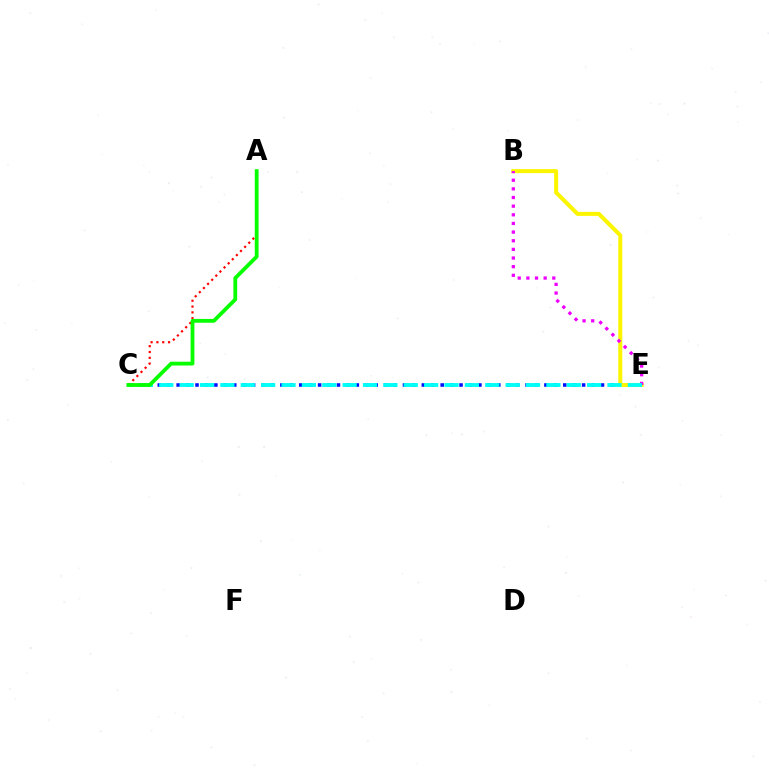{('C', 'E'): [{'color': '#0010ff', 'line_style': 'dotted', 'thickness': 2.56}, {'color': '#00fff6', 'line_style': 'dashed', 'thickness': 2.77}], ('B', 'E'): [{'color': '#fcf500', 'line_style': 'solid', 'thickness': 2.89}, {'color': '#ee00ff', 'line_style': 'dotted', 'thickness': 2.35}], ('A', 'C'): [{'color': '#ff0000', 'line_style': 'dotted', 'thickness': 1.58}, {'color': '#08ff00', 'line_style': 'solid', 'thickness': 2.74}]}